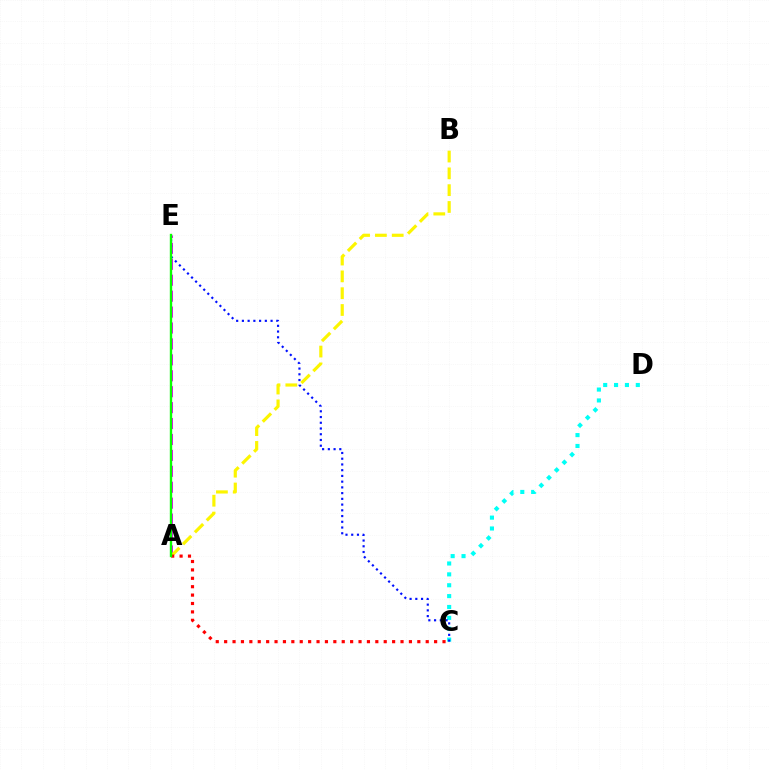{('C', 'D'): [{'color': '#00fff6', 'line_style': 'dotted', 'thickness': 2.95}], ('A', 'E'): [{'color': '#ee00ff', 'line_style': 'dashed', 'thickness': 2.16}, {'color': '#08ff00', 'line_style': 'solid', 'thickness': 1.71}], ('A', 'B'): [{'color': '#fcf500', 'line_style': 'dashed', 'thickness': 2.28}], ('A', 'C'): [{'color': '#ff0000', 'line_style': 'dotted', 'thickness': 2.28}], ('C', 'E'): [{'color': '#0010ff', 'line_style': 'dotted', 'thickness': 1.56}]}